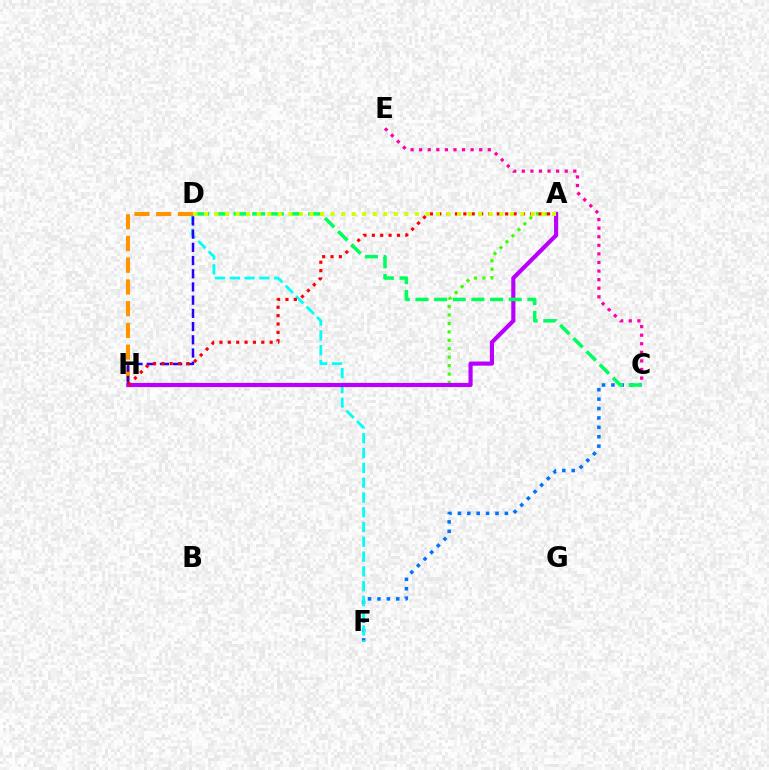{('C', 'F'): [{'color': '#0074ff', 'line_style': 'dotted', 'thickness': 2.55}], ('C', 'E'): [{'color': '#ff00ac', 'line_style': 'dotted', 'thickness': 2.33}], ('D', 'F'): [{'color': '#00fff6', 'line_style': 'dashed', 'thickness': 2.01}], ('D', 'H'): [{'color': '#ff9400', 'line_style': 'dashed', 'thickness': 2.95}, {'color': '#2500ff', 'line_style': 'dashed', 'thickness': 1.79}], ('A', 'H'): [{'color': '#3dff00', 'line_style': 'dotted', 'thickness': 2.29}, {'color': '#b900ff', 'line_style': 'solid', 'thickness': 2.99}, {'color': '#ff0000', 'line_style': 'dotted', 'thickness': 2.27}], ('C', 'D'): [{'color': '#00ff5c', 'line_style': 'dashed', 'thickness': 2.53}], ('A', 'D'): [{'color': '#d1ff00', 'line_style': 'dotted', 'thickness': 2.87}]}